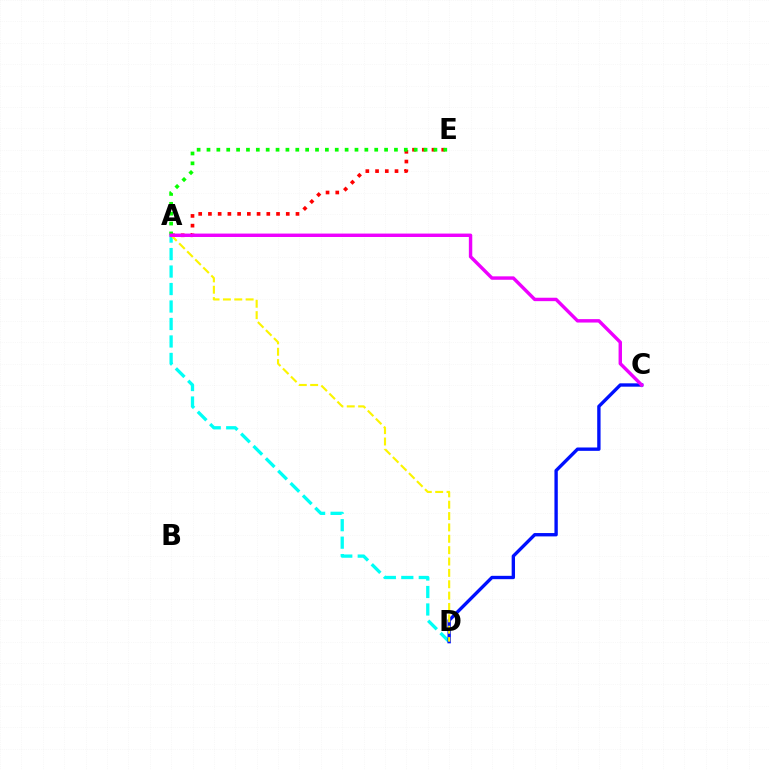{('A', 'D'): [{'color': '#00fff6', 'line_style': 'dashed', 'thickness': 2.37}, {'color': '#fcf500', 'line_style': 'dashed', 'thickness': 1.54}], ('A', 'E'): [{'color': '#ff0000', 'line_style': 'dotted', 'thickness': 2.64}, {'color': '#08ff00', 'line_style': 'dotted', 'thickness': 2.68}], ('C', 'D'): [{'color': '#0010ff', 'line_style': 'solid', 'thickness': 2.41}], ('A', 'C'): [{'color': '#ee00ff', 'line_style': 'solid', 'thickness': 2.46}]}